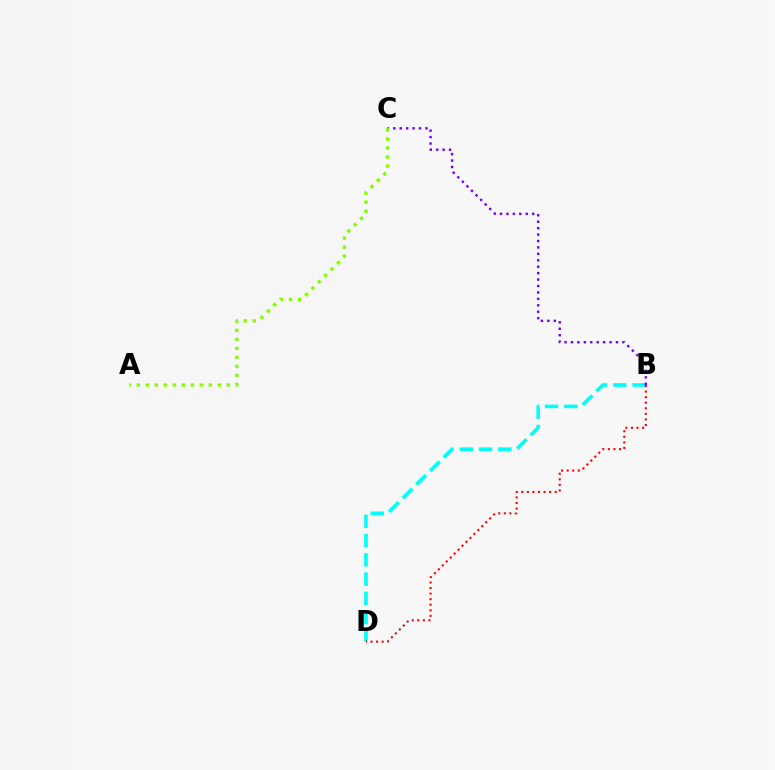{('B', 'D'): [{'color': '#00fff6', 'line_style': 'dashed', 'thickness': 2.62}, {'color': '#ff0000', 'line_style': 'dotted', 'thickness': 1.51}], ('B', 'C'): [{'color': '#7200ff', 'line_style': 'dotted', 'thickness': 1.75}], ('A', 'C'): [{'color': '#84ff00', 'line_style': 'dotted', 'thickness': 2.45}]}